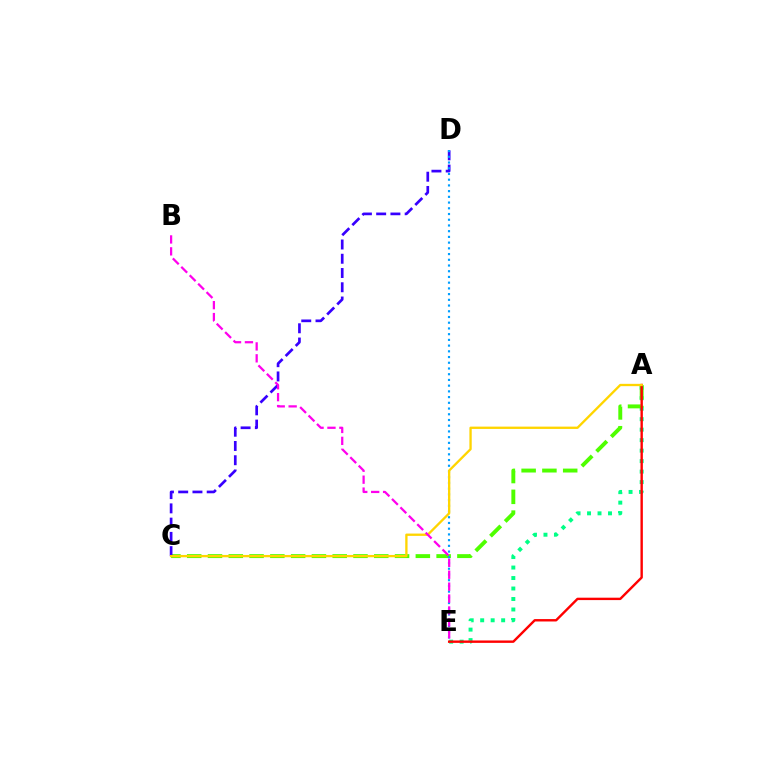{('A', 'E'): [{'color': '#00ff86', 'line_style': 'dotted', 'thickness': 2.85}, {'color': '#ff0000', 'line_style': 'solid', 'thickness': 1.73}], ('A', 'C'): [{'color': '#4fff00', 'line_style': 'dashed', 'thickness': 2.82}, {'color': '#ffd500', 'line_style': 'solid', 'thickness': 1.67}], ('C', 'D'): [{'color': '#3700ff', 'line_style': 'dashed', 'thickness': 1.94}], ('D', 'E'): [{'color': '#009eff', 'line_style': 'dotted', 'thickness': 1.55}], ('B', 'E'): [{'color': '#ff00ed', 'line_style': 'dashed', 'thickness': 1.62}]}